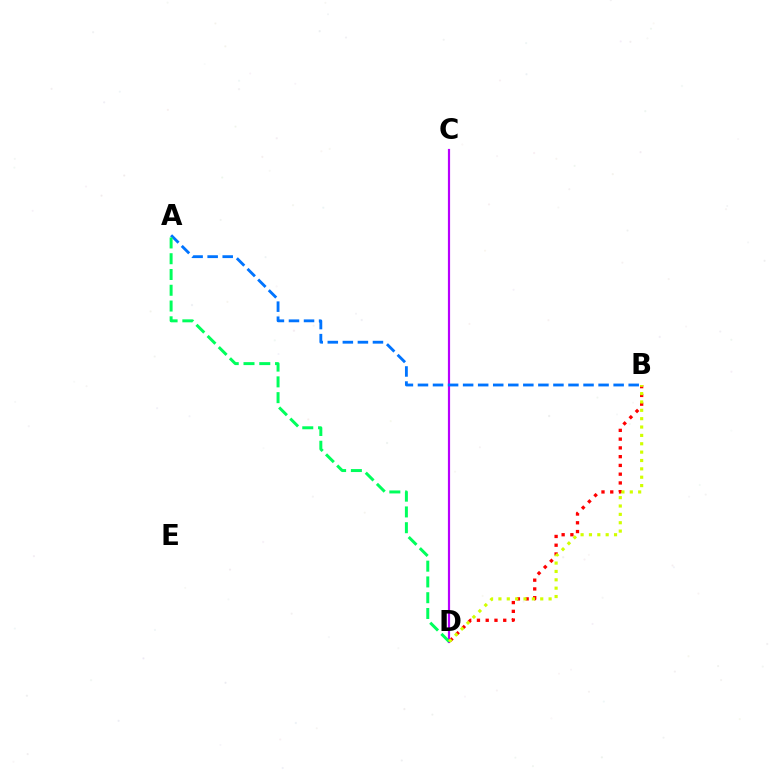{('C', 'D'): [{'color': '#b900ff', 'line_style': 'solid', 'thickness': 1.58}], ('B', 'D'): [{'color': '#ff0000', 'line_style': 'dotted', 'thickness': 2.38}, {'color': '#d1ff00', 'line_style': 'dotted', 'thickness': 2.27}], ('A', 'B'): [{'color': '#0074ff', 'line_style': 'dashed', 'thickness': 2.04}], ('A', 'D'): [{'color': '#00ff5c', 'line_style': 'dashed', 'thickness': 2.14}]}